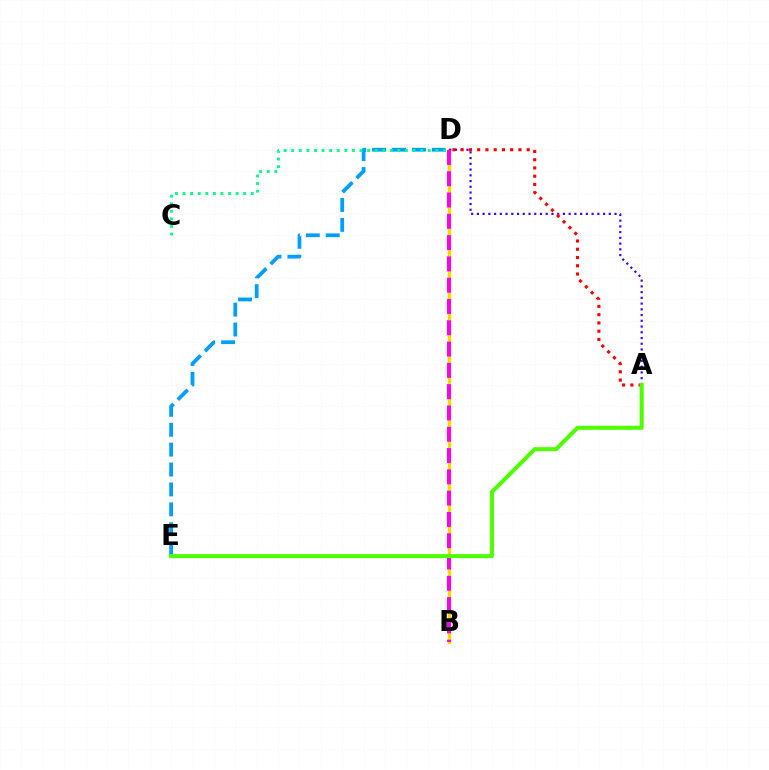{('B', 'D'): [{'color': '#ffd500', 'line_style': 'solid', 'thickness': 2.42}, {'color': '#ff00ed', 'line_style': 'dashed', 'thickness': 2.89}], ('A', 'D'): [{'color': '#3700ff', 'line_style': 'dotted', 'thickness': 1.56}, {'color': '#ff0000', 'line_style': 'dotted', 'thickness': 2.24}], ('D', 'E'): [{'color': '#009eff', 'line_style': 'dashed', 'thickness': 2.7}], ('C', 'D'): [{'color': '#00ff86', 'line_style': 'dotted', 'thickness': 2.06}], ('A', 'E'): [{'color': '#4fff00', 'line_style': 'solid', 'thickness': 2.9}]}